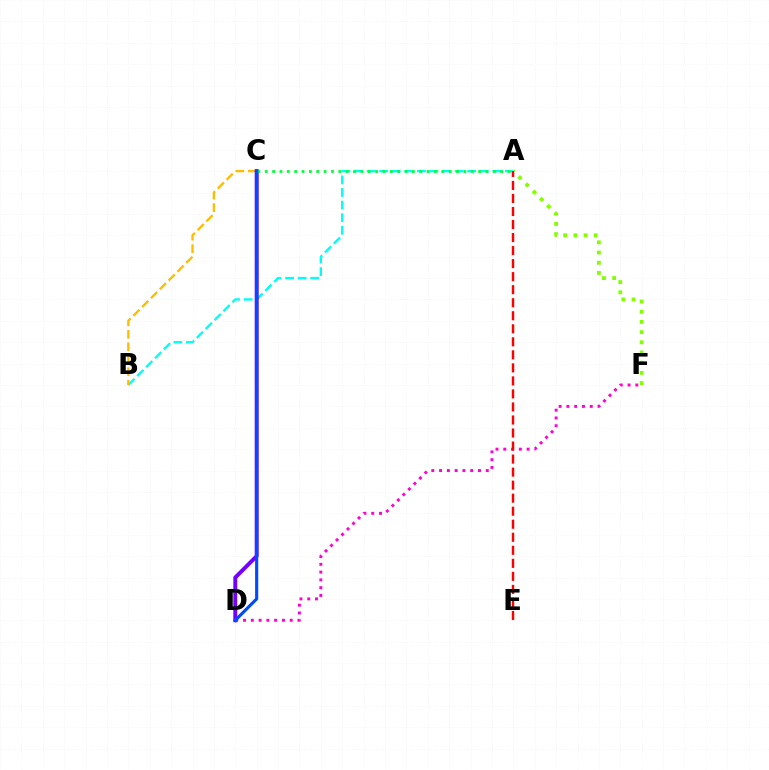{('A', 'F'): [{'color': '#84ff00', 'line_style': 'dotted', 'thickness': 2.77}], ('A', 'B'): [{'color': '#00fff6', 'line_style': 'dashed', 'thickness': 1.71}], ('D', 'F'): [{'color': '#ff00cf', 'line_style': 'dotted', 'thickness': 2.11}], ('B', 'C'): [{'color': '#ffbd00', 'line_style': 'dashed', 'thickness': 1.69}], ('C', 'D'): [{'color': '#7200ff', 'line_style': 'solid', 'thickness': 2.83}, {'color': '#004bff', 'line_style': 'solid', 'thickness': 2.26}], ('A', 'C'): [{'color': '#00ff39', 'line_style': 'dotted', 'thickness': 2.0}], ('A', 'E'): [{'color': '#ff0000', 'line_style': 'dashed', 'thickness': 1.77}]}